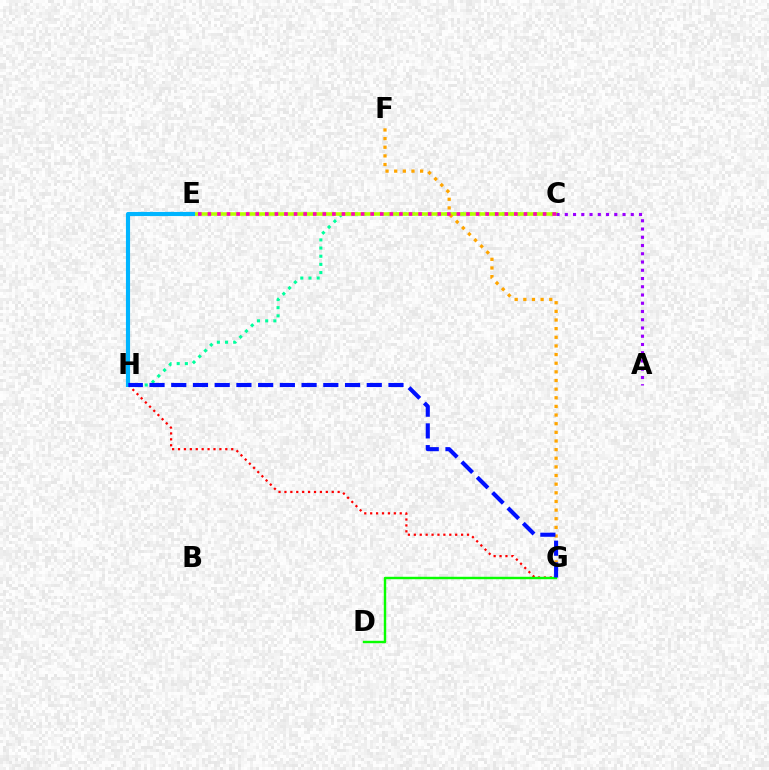{('C', 'H'): [{'color': '#00ff9d', 'line_style': 'dotted', 'thickness': 2.22}], ('G', 'H'): [{'color': '#ff0000', 'line_style': 'dotted', 'thickness': 1.61}, {'color': '#0010ff', 'line_style': 'dashed', 'thickness': 2.95}], ('D', 'G'): [{'color': '#08ff00', 'line_style': 'solid', 'thickness': 1.74}], ('C', 'E'): [{'color': '#b3ff00', 'line_style': 'solid', 'thickness': 2.58}, {'color': '#ff00bd', 'line_style': 'dotted', 'thickness': 2.6}], ('F', 'G'): [{'color': '#ffa500', 'line_style': 'dotted', 'thickness': 2.35}], ('E', 'H'): [{'color': '#00b5ff', 'line_style': 'solid', 'thickness': 2.97}], ('A', 'C'): [{'color': '#9b00ff', 'line_style': 'dotted', 'thickness': 2.24}]}